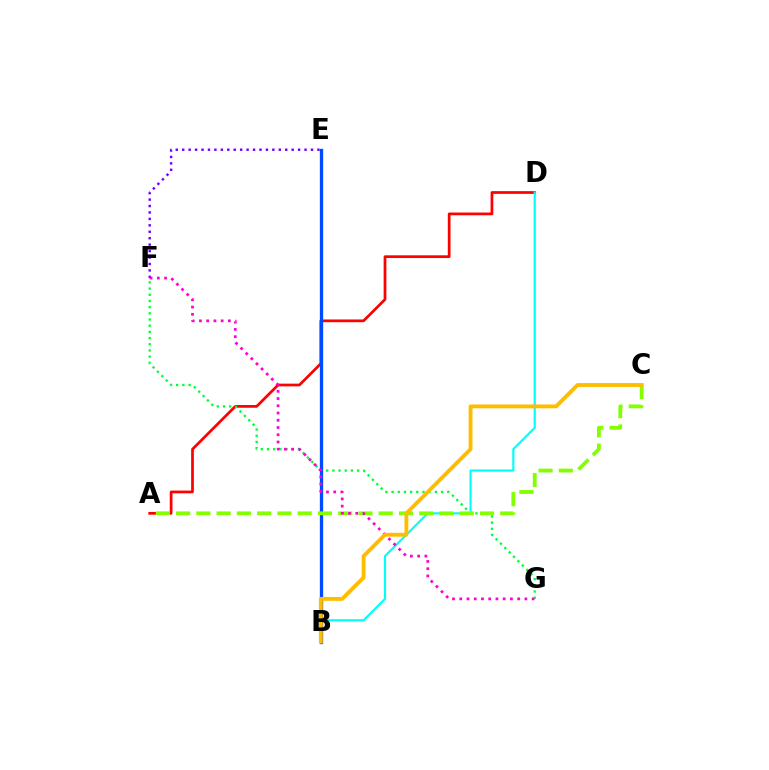{('A', 'D'): [{'color': '#ff0000', 'line_style': 'solid', 'thickness': 1.97}], ('F', 'G'): [{'color': '#00ff39', 'line_style': 'dotted', 'thickness': 1.68}, {'color': '#ff00cf', 'line_style': 'dotted', 'thickness': 1.97}], ('B', 'E'): [{'color': '#004bff', 'line_style': 'solid', 'thickness': 2.38}], ('B', 'D'): [{'color': '#00fff6', 'line_style': 'solid', 'thickness': 1.54}], ('A', 'C'): [{'color': '#84ff00', 'line_style': 'dashed', 'thickness': 2.75}], ('E', 'F'): [{'color': '#7200ff', 'line_style': 'dotted', 'thickness': 1.75}], ('B', 'C'): [{'color': '#ffbd00', 'line_style': 'solid', 'thickness': 2.77}]}